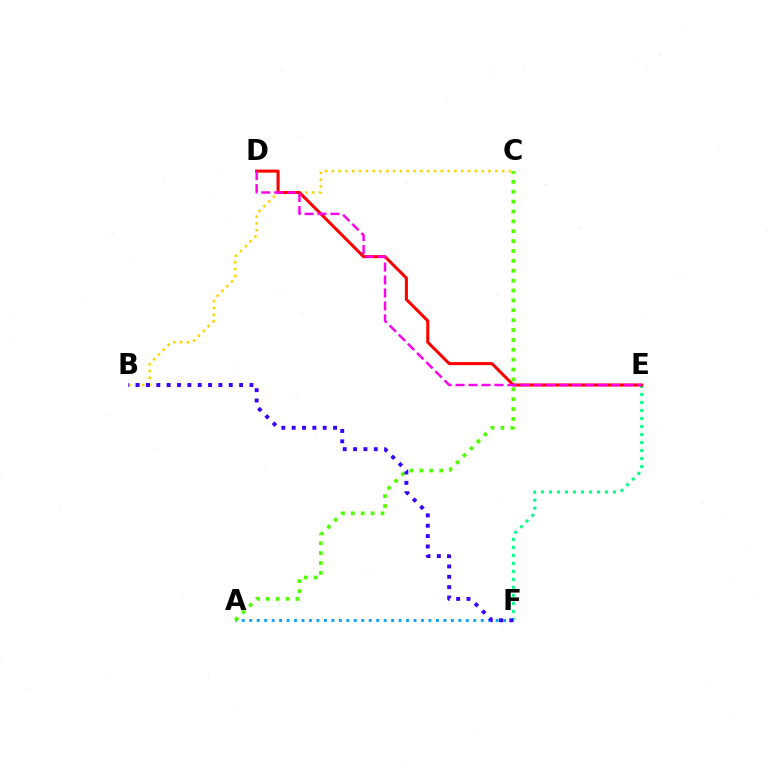{('A', 'F'): [{'color': '#009eff', 'line_style': 'dotted', 'thickness': 2.03}], ('B', 'C'): [{'color': '#ffd500', 'line_style': 'dotted', 'thickness': 1.85}], ('E', 'F'): [{'color': '#00ff86', 'line_style': 'dotted', 'thickness': 2.17}], ('D', 'E'): [{'color': '#ff0000', 'line_style': 'solid', 'thickness': 2.2}, {'color': '#ff00ed', 'line_style': 'dashed', 'thickness': 1.76}], ('A', 'C'): [{'color': '#4fff00', 'line_style': 'dotted', 'thickness': 2.68}], ('B', 'F'): [{'color': '#3700ff', 'line_style': 'dotted', 'thickness': 2.81}]}